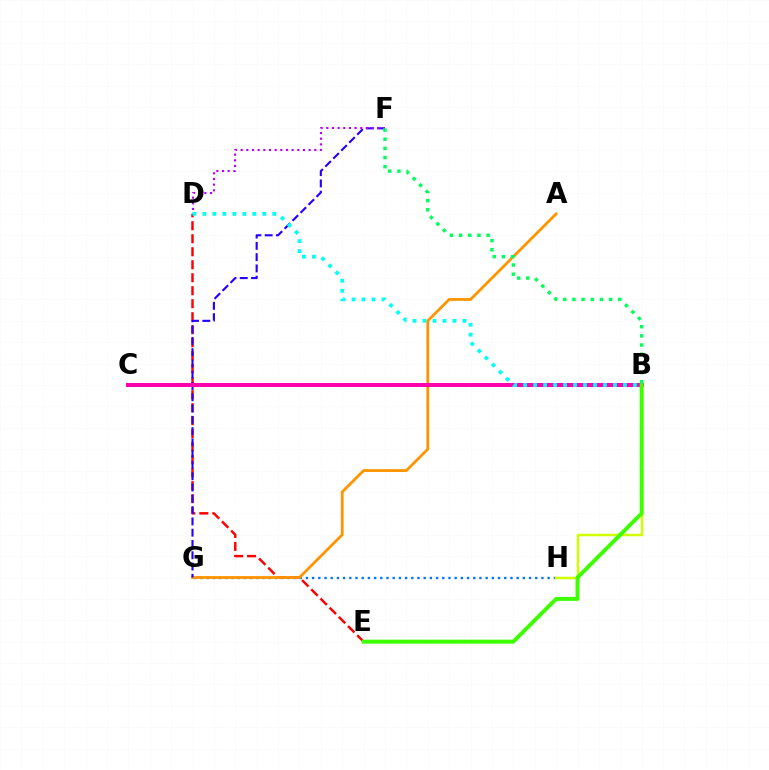{('D', 'E'): [{'color': '#ff0000', 'line_style': 'dashed', 'thickness': 1.77}], ('G', 'H'): [{'color': '#0074ff', 'line_style': 'dotted', 'thickness': 1.68}], ('B', 'H'): [{'color': '#d1ff00', 'line_style': 'solid', 'thickness': 1.79}], ('A', 'G'): [{'color': '#ff9400', 'line_style': 'solid', 'thickness': 2.01}], ('F', 'G'): [{'color': '#2500ff', 'line_style': 'dashed', 'thickness': 1.53}], ('D', 'F'): [{'color': '#b900ff', 'line_style': 'dotted', 'thickness': 1.54}], ('B', 'C'): [{'color': '#ff00ac', 'line_style': 'solid', 'thickness': 2.88}], ('B', 'E'): [{'color': '#3dff00', 'line_style': 'solid', 'thickness': 2.85}], ('B', 'D'): [{'color': '#00fff6', 'line_style': 'dotted', 'thickness': 2.71}], ('B', 'F'): [{'color': '#00ff5c', 'line_style': 'dotted', 'thickness': 2.49}]}